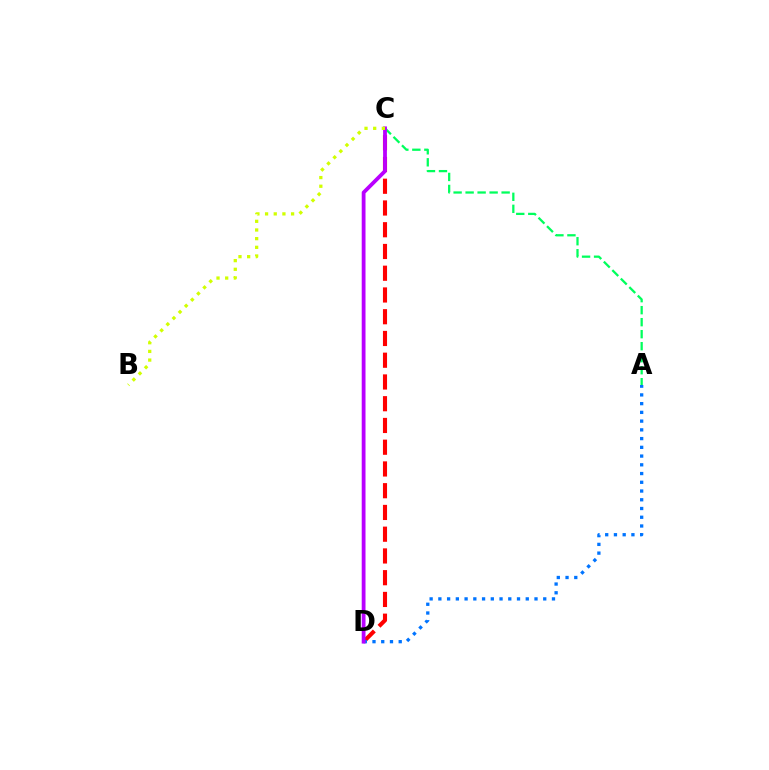{('C', 'D'): [{'color': '#ff0000', 'line_style': 'dashed', 'thickness': 2.95}, {'color': '#b900ff', 'line_style': 'solid', 'thickness': 2.73}], ('A', 'D'): [{'color': '#0074ff', 'line_style': 'dotted', 'thickness': 2.37}], ('A', 'C'): [{'color': '#00ff5c', 'line_style': 'dashed', 'thickness': 1.63}], ('B', 'C'): [{'color': '#d1ff00', 'line_style': 'dotted', 'thickness': 2.36}]}